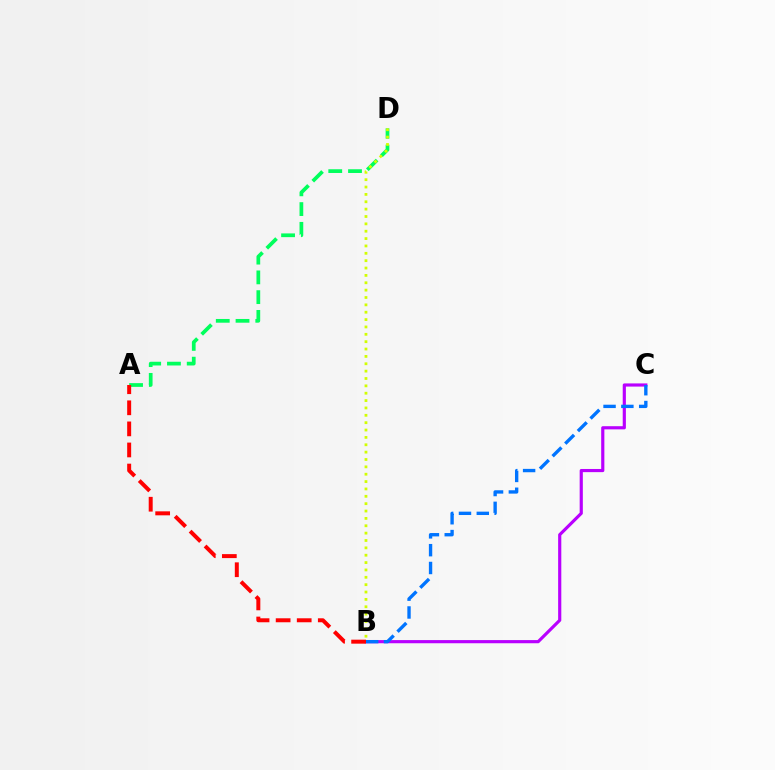{('B', 'C'): [{'color': '#b900ff', 'line_style': 'solid', 'thickness': 2.28}, {'color': '#0074ff', 'line_style': 'dashed', 'thickness': 2.42}], ('A', 'D'): [{'color': '#00ff5c', 'line_style': 'dashed', 'thickness': 2.68}], ('B', 'D'): [{'color': '#d1ff00', 'line_style': 'dotted', 'thickness': 2.0}], ('A', 'B'): [{'color': '#ff0000', 'line_style': 'dashed', 'thickness': 2.86}]}